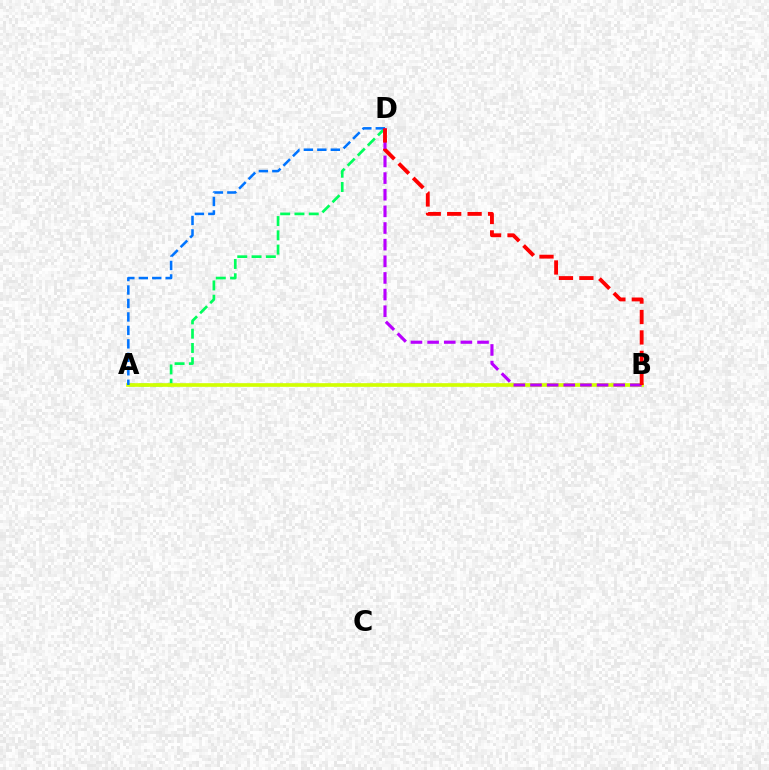{('A', 'D'): [{'color': '#00ff5c', 'line_style': 'dashed', 'thickness': 1.94}, {'color': '#0074ff', 'line_style': 'dashed', 'thickness': 1.83}], ('A', 'B'): [{'color': '#d1ff00', 'line_style': 'solid', 'thickness': 2.63}], ('B', 'D'): [{'color': '#b900ff', 'line_style': 'dashed', 'thickness': 2.26}, {'color': '#ff0000', 'line_style': 'dashed', 'thickness': 2.77}]}